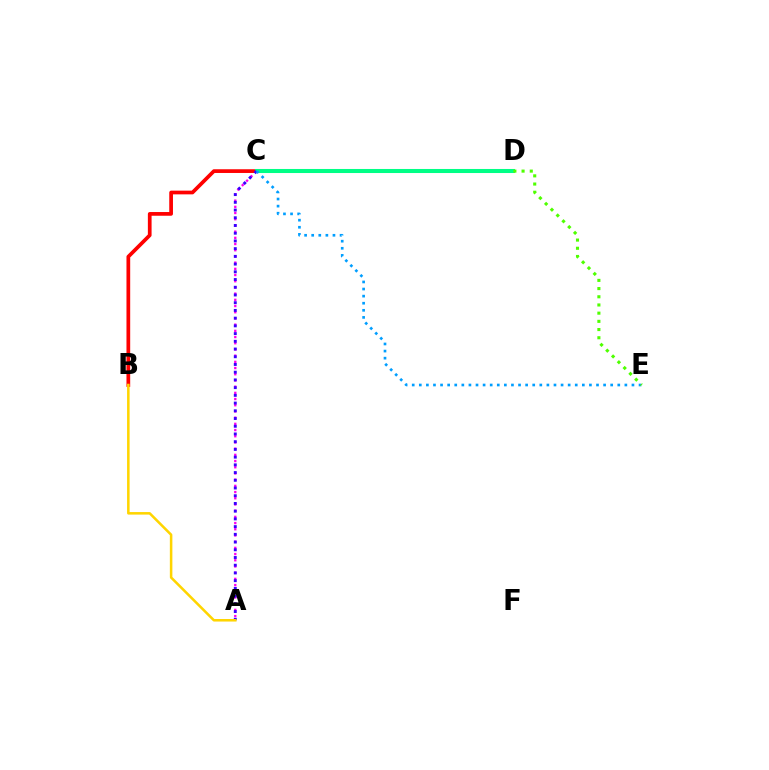{('A', 'C'): [{'color': '#ff00ed', 'line_style': 'dotted', 'thickness': 1.68}, {'color': '#3700ff', 'line_style': 'dotted', 'thickness': 2.1}], ('B', 'C'): [{'color': '#ff0000', 'line_style': 'solid', 'thickness': 2.68}], ('C', 'D'): [{'color': '#00ff86', 'line_style': 'solid', 'thickness': 2.92}], ('A', 'B'): [{'color': '#ffd500', 'line_style': 'solid', 'thickness': 1.83}], ('C', 'E'): [{'color': '#009eff', 'line_style': 'dotted', 'thickness': 1.93}], ('D', 'E'): [{'color': '#4fff00', 'line_style': 'dotted', 'thickness': 2.23}]}